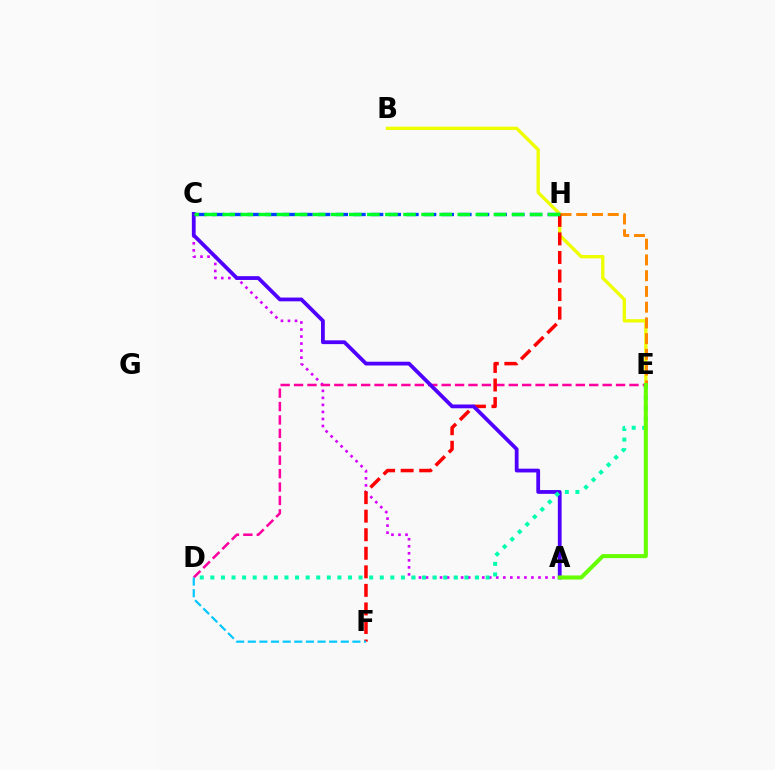{('A', 'C'): [{'color': '#d600ff', 'line_style': 'dotted', 'thickness': 1.91}, {'color': '#4f00ff', 'line_style': 'solid', 'thickness': 2.72}], ('D', 'E'): [{'color': '#ff00a0', 'line_style': 'dashed', 'thickness': 1.82}, {'color': '#00ffaf', 'line_style': 'dotted', 'thickness': 2.88}], ('B', 'E'): [{'color': '#eeff00', 'line_style': 'solid', 'thickness': 2.38}], ('E', 'H'): [{'color': '#ff8800', 'line_style': 'dashed', 'thickness': 2.14}], ('F', 'H'): [{'color': '#ff0000', 'line_style': 'dashed', 'thickness': 2.52}], ('C', 'H'): [{'color': '#003fff', 'line_style': 'dashed', 'thickness': 2.4}, {'color': '#00ff27', 'line_style': 'dashed', 'thickness': 2.46}], ('D', 'F'): [{'color': '#00c7ff', 'line_style': 'dashed', 'thickness': 1.58}], ('A', 'E'): [{'color': '#66ff00', 'line_style': 'solid', 'thickness': 2.92}]}